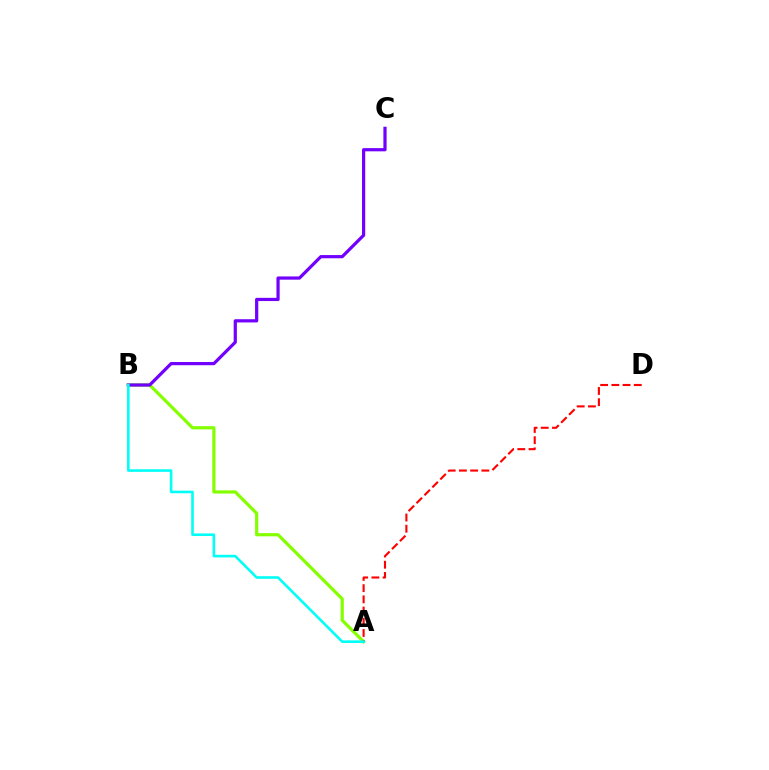{('A', 'B'): [{'color': '#84ff00', 'line_style': 'solid', 'thickness': 2.3}, {'color': '#00fff6', 'line_style': 'solid', 'thickness': 1.87}], ('A', 'D'): [{'color': '#ff0000', 'line_style': 'dashed', 'thickness': 1.52}], ('B', 'C'): [{'color': '#7200ff', 'line_style': 'solid', 'thickness': 2.31}]}